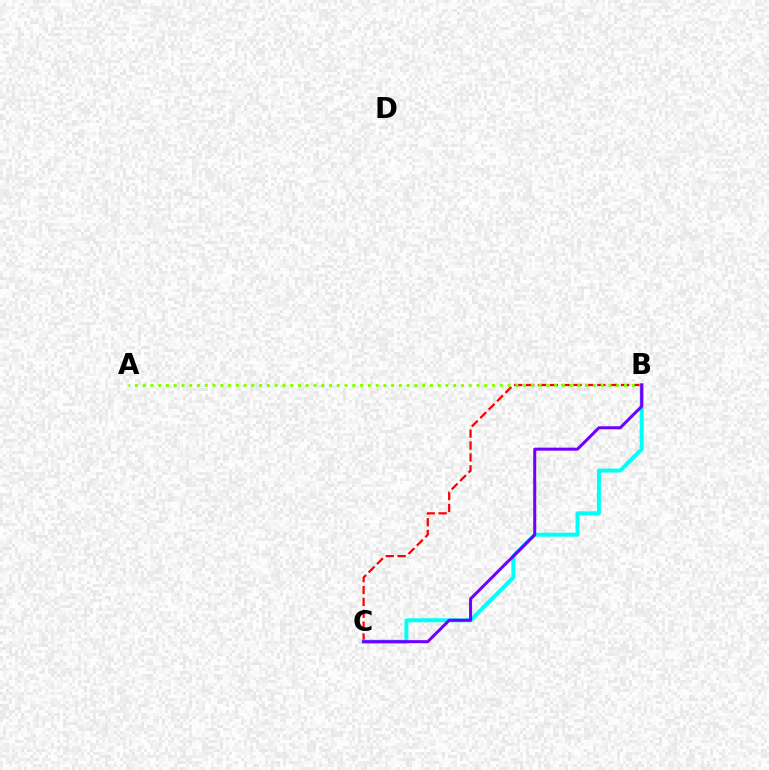{('B', 'C'): [{'color': '#ff0000', 'line_style': 'dashed', 'thickness': 1.61}, {'color': '#00fff6', 'line_style': 'solid', 'thickness': 2.85}, {'color': '#7200ff', 'line_style': 'solid', 'thickness': 2.18}], ('A', 'B'): [{'color': '#84ff00', 'line_style': 'dotted', 'thickness': 2.11}]}